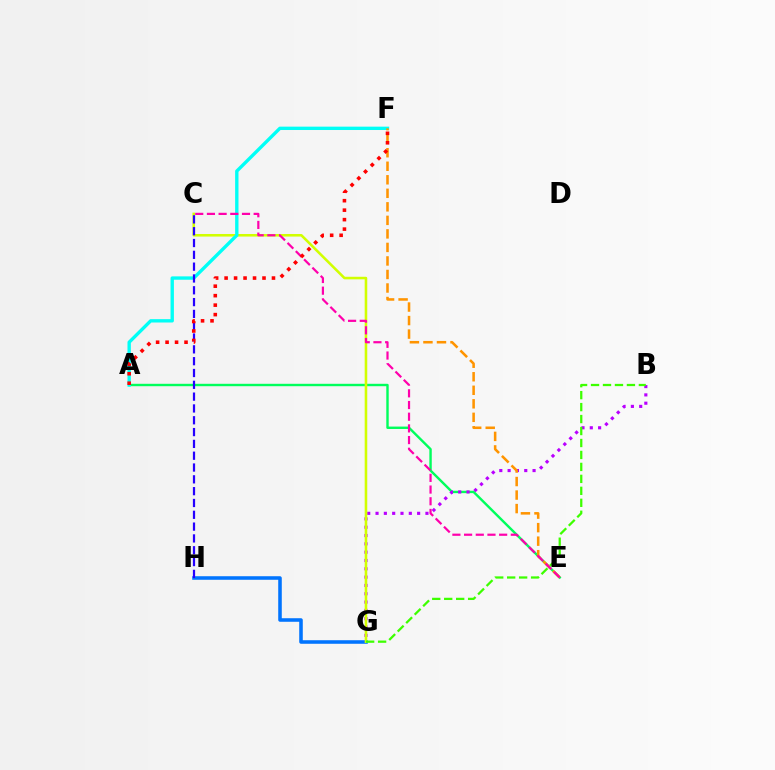{('G', 'H'): [{'color': '#0074ff', 'line_style': 'solid', 'thickness': 2.56}], ('A', 'E'): [{'color': '#00ff5c', 'line_style': 'solid', 'thickness': 1.73}], ('B', 'G'): [{'color': '#b900ff', 'line_style': 'dotted', 'thickness': 2.26}, {'color': '#3dff00', 'line_style': 'dashed', 'thickness': 1.63}], ('C', 'G'): [{'color': '#d1ff00', 'line_style': 'solid', 'thickness': 1.85}], ('A', 'F'): [{'color': '#00fff6', 'line_style': 'solid', 'thickness': 2.42}, {'color': '#ff0000', 'line_style': 'dotted', 'thickness': 2.57}], ('C', 'H'): [{'color': '#2500ff', 'line_style': 'dashed', 'thickness': 1.61}], ('E', 'F'): [{'color': '#ff9400', 'line_style': 'dashed', 'thickness': 1.84}], ('C', 'E'): [{'color': '#ff00ac', 'line_style': 'dashed', 'thickness': 1.59}]}